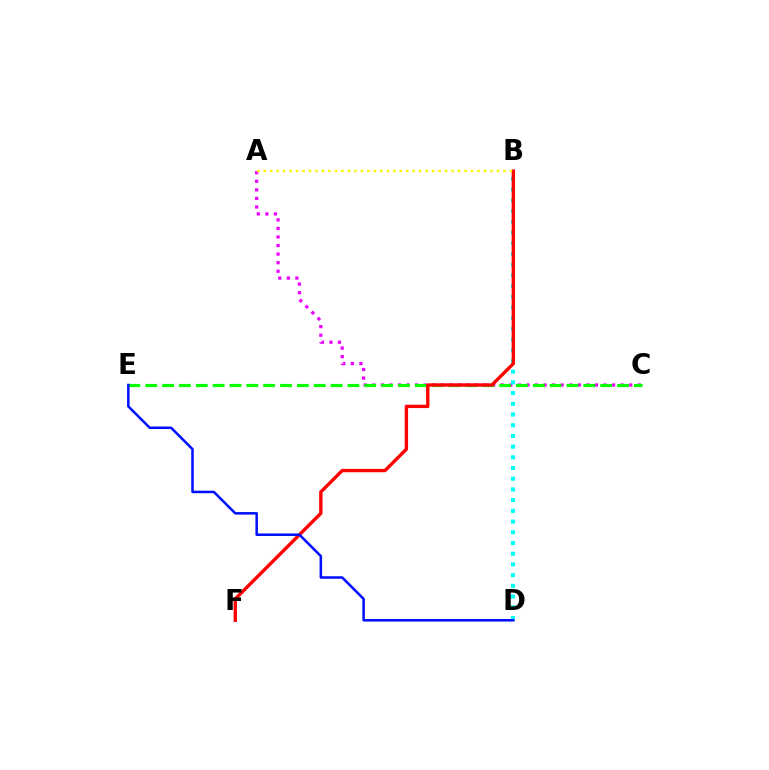{('A', 'C'): [{'color': '#ee00ff', 'line_style': 'dotted', 'thickness': 2.33}], ('C', 'E'): [{'color': '#08ff00', 'line_style': 'dashed', 'thickness': 2.29}], ('B', 'D'): [{'color': '#00fff6', 'line_style': 'dotted', 'thickness': 2.91}], ('B', 'F'): [{'color': '#ff0000', 'line_style': 'solid', 'thickness': 2.42}], ('D', 'E'): [{'color': '#0010ff', 'line_style': 'solid', 'thickness': 1.82}], ('A', 'B'): [{'color': '#fcf500', 'line_style': 'dotted', 'thickness': 1.76}]}